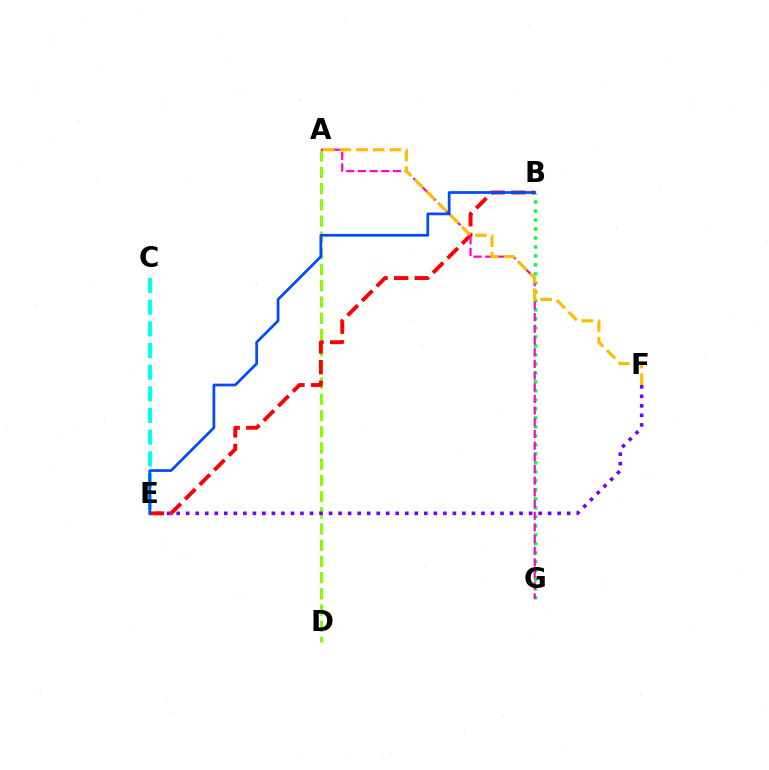{('A', 'D'): [{'color': '#84ff00', 'line_style': 'dashed', 'thickness': 2.2}], ('E', 'F'): [{'color': '#7200ff', 'line_style': 'dotted', 'thickness': 2.59}], ('C', 'E'): [{'color': '#00fff6', 'line_style': 'dashed', 'thickness': 2.94}], ('B', 'G'): [{'color': '#00ff39', 'line_style': 'dotted', 'thickness': 2.44}], ('B', 'E'): [{'color': '#ff0000', 'line_style': 'dashed', 'thickness': 2.8}, {'color': '#004bff', 'line_style': 'solid', 'thickness': 1.96}], ('A', 'G'): [{'color': '#ff00cf', 'line_style': 'dashed', 'thickness': 1.59}], ('A', 'F'): [{'color': '#ffbd00', 'line_style': 'dashed', 'thickness': 2.27}]}